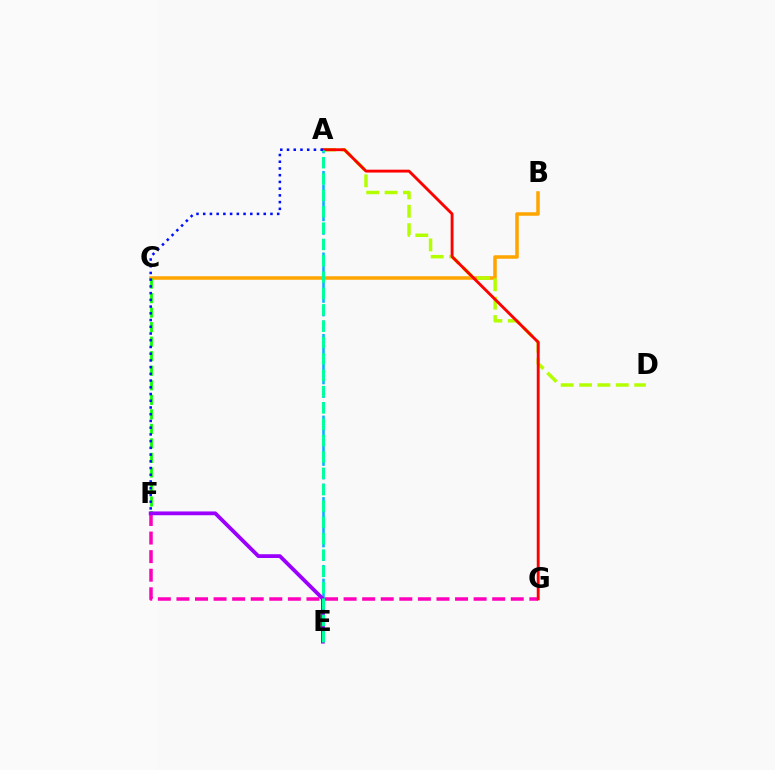{('B', 'C'): [{'color': '#ffa500', 'line_style': 'solid', 'thickness': 2.53}], ('F', 'G'): [{'color': '#ff00bd', 'line_style': 'dashed', 'thickness': 2.52}], ('A', 'D'): [{'color': '#b3ff00', 'line_style': 'dashed', 'thickness': 2.5}], ('A', 'G'): [{'color': '#ff0000', 'line_style': 'solid', 'thickness': 2.07}], ('A', 'E'): [{'color': '#00b5ff', 'line_style': 'dashed', 'thickness': 1.85}, {'color': '#00ff9d', 'line_style': 'dashed', 'thickness': 2.22}], ('C', 'F'): [{'color': '#08ff00', 'line_style': 'dashed', 'thickness': 1.97}], ('E', 'F'): [{'color': '#9b00ff', 'line_style': 'solid', 'thickness': 2.73}], ('A', 'F'): [{'color': '#0010ff', 'line_style': 'dotted', 'thickness': 1.83}]}